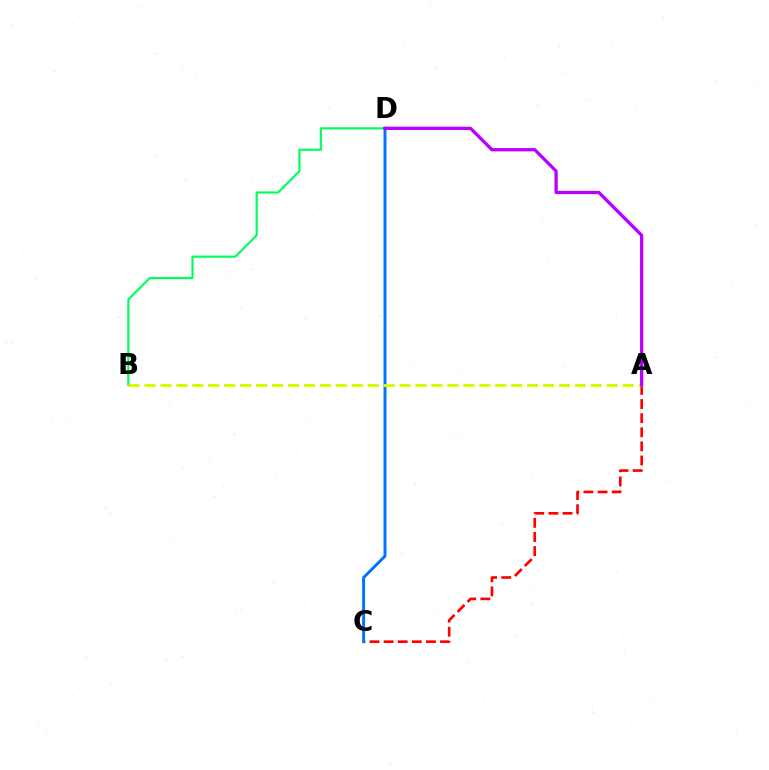{('B', 'D'): [{'color': '#00ff5c', 'line_style': 'solid', 'thickness': 1.58}], ('A', 'C'): [{'color': '#ff0000', 'line_style': 'dashed', 'thickness': 1.92}], ('C', 'D'): [{'color': '#0074ff', 'line_style': 'solid', 'thickness': 2.12}], ('A', 'B'): [{'color': '#d1ff00', 'line_style': 'dashed', 'thickness': 2.17}], ('A', 'D'): [{'color': '#b900ff', 'line_style': 'solid', 'thickness': 2.37}]}